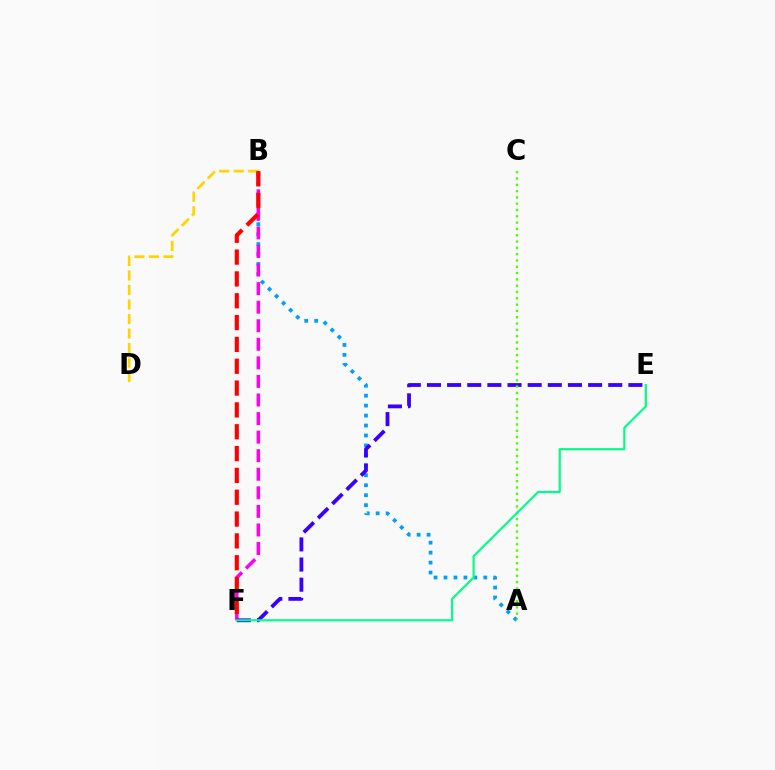{('A', 'B'): [{'color': '#009eff', 'line_style': 'dotted', 'thickness': 2.7}], ('B', 'F'): [{'color': '#ff00ed', 'line_style': 'dashed', 'thickness': 2.52}, {'color': '#ff0000', 'line_style': 'dashed', 'thickness': 2.97}], ('E', 'F'): [{'color': '#3700ff', 'line_style': 'dashed', 'thickness': 2.74}, {'color': '#00ff86', 'line_style': 'solid', 'thickness': 1.56}], ('B', 'D'): [{'color': '#ffd500', 'line_style': 'dashed', 'thickness': 1.97}], ('A', 'C'): [{'color': '#4fff00', 'line_style': 'dotted', 'thickness': 1.71}]}